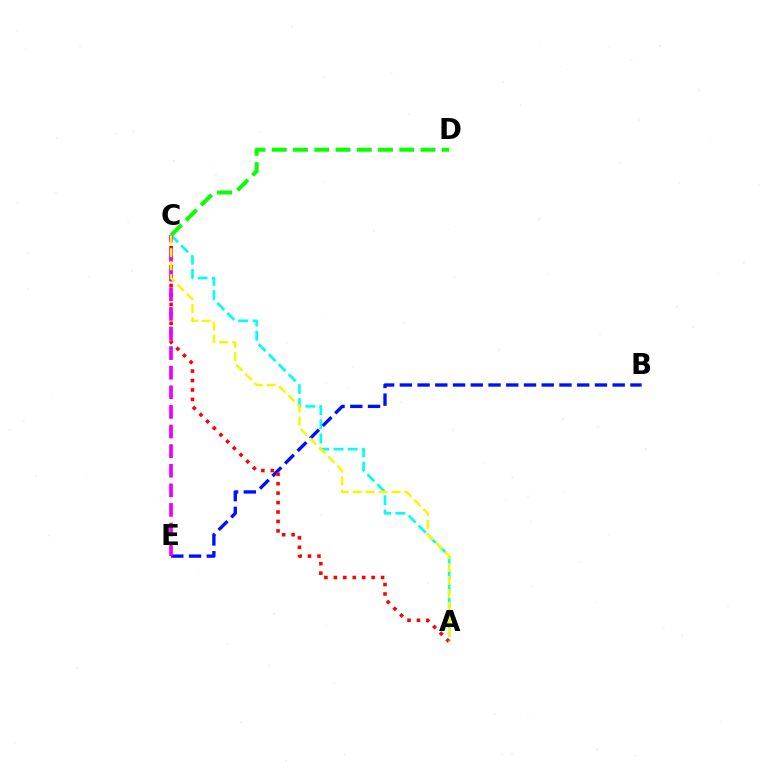{('A', 'C'): [{'color': '#00fff6', 'line_style': 'dashed', 'thickness': 1.93}, {'color': '#ff0000', 'line_style': 'dotted', 'thickness': 2.57}, {'color': '#fcf500', 'line_style': 'dashed', 'thickness': 1.76}], ('B', 'E'): [{'color': '#0010ff', 'line_style': 'dashed', 'thickness': 2.41}], ('C', 'D'): [{'color': '#08ff00', 'line_style': 'dashed', 'thickness': 2.89}], ('C', 'E'): [{'color': '#ee00ff', 'line_style': 'dashed', 'thickness': 2.66}]}